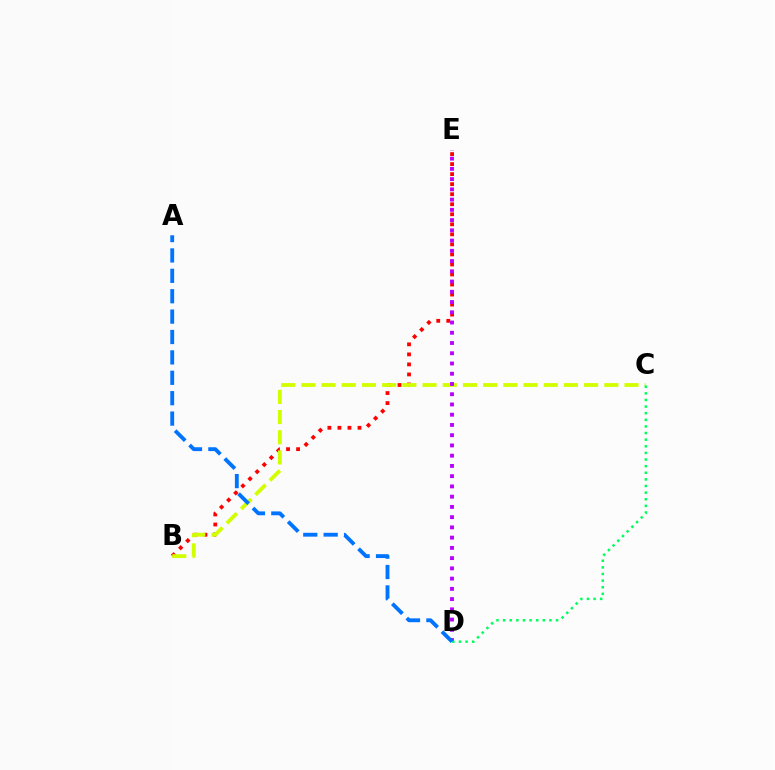{('B', 'E'): [{'color': '#ff0000', 'line_style': 'dotted', 'thickness': 2.73}], ('B', 'C'): [{'color': '#d1ff00', 'line_style': 'dashed', 'thickness': 2.74}], ('D', 'E'): [{'color': '#b900ff', 'line_style': 'dotted', 'thickness': 2.78}], ('C', 'D'): [{'color': '#00ff5c', 'line_style': 'dotted', 'thickness': 1.8}], ('A', 'D'): [{'color': '#0074ff', 'line_style': 'dashed', 'thickness': 2.77}]}